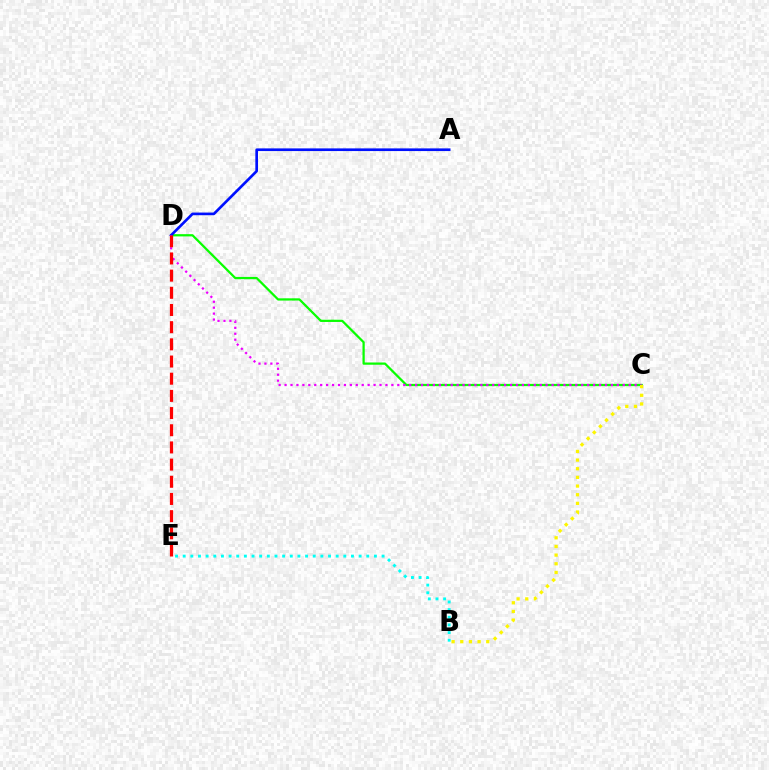{('C', 'D'): [{'color': '#08ff00', 'line_style': 'solid', 'thickness': 1.62}, {'color': '#ee00ff', 'line_style': 'dotted', 'thickness': 1.61}], ('A', 'D'): [{'color': '#0010ff', 'line_style': 'solid', 'thickness': 1.92}], ('B', 'C'): [{'color': '#fcf500', 'line_style': 'dotted', 'thickness': 2.35}], ('B', 'E'): [{'color': '#00fff6', 'line_style': 'dotted', 'thickness': 2.08}], ('D', 'E'): [{'color': '#ff0000', 'line_style': 'dashed', 'thickness': 2.33}]}